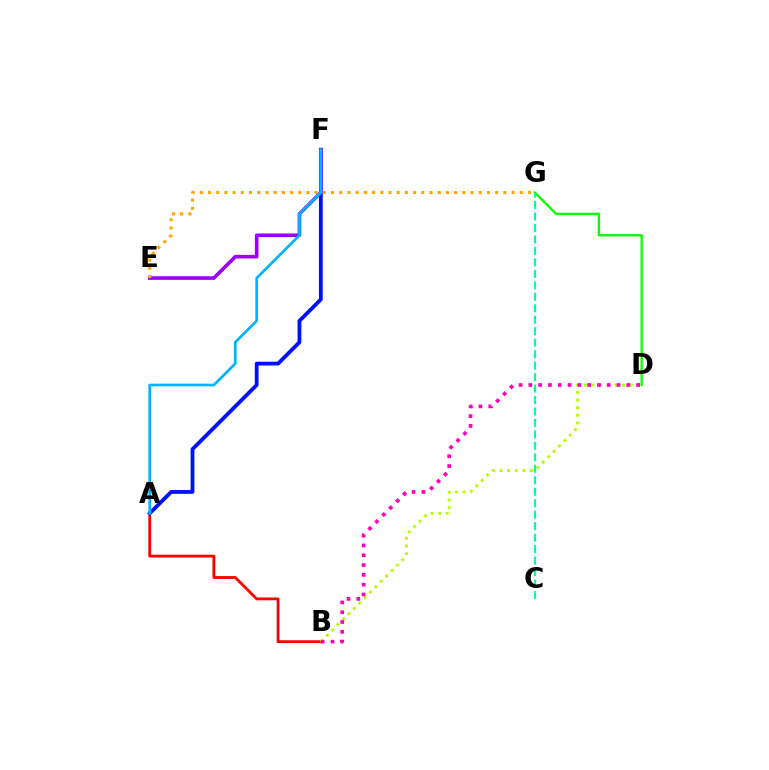{('A', 'B'): [{'color': '#ff0000', 'line_style': 'solid', 'thickness': 2.03}], ('A', 'F'): [{'color': '#0010ff', 'line_style': 'solid', 'thickness': 2.74}, {'color': '#00b5ff', 'line_style': 'solid', 'thickness': 1.93}], ('B', 'D'): [{'color': '#b3ff00', 'line_style': 'dotted', 'thickness': 2.07}, {'color': '#ff00bd', 'line_style': 'dotted', 'thickness': 2.66}], ('D', 'G'): [{'color': '#08ff00', 'line_style': 'solid', 'thickness': 1.68}], ('E', 'F'): [{'color': '#9b00ff', 'line_style': 'solid', 'thickness': 2.6}], ('E', 'G'): [{'color': '#ffa500', 'line_style': 'dotted', 'thickness': 2.23}], ('C', 'G'): [{'color': '#00ff9d', 'line_style': 'dashed', 'thickness': 1.56}]}